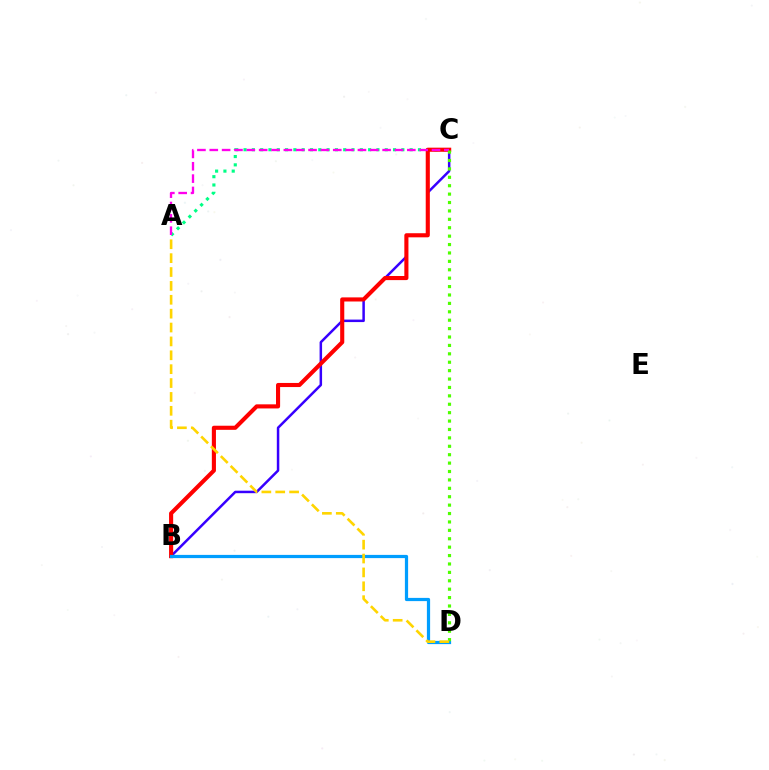{('A', 'C'): [{'color': '#00ff86', 'line_style': 'dotted', 'thickness': 2.26}, {'color': '#ff00ed', 'line_style': 'dashed', 'thickness': 1.68}], ('B', 'C'): [{'color': '#3700ff', 'line_style': 'solid', 'thickness': 1.8}, {'color': '#ff0000', 'line_style': 'solid', 'thickness': 2.96}], ('B', 'D'): [{'color': '#009eff', 'line_style': 'solid', 'thickness': 2.32}], ('C', 'D'): [{'color': '#4fff00', 'line_style': 'dotted', 'thickness': 2.28}], ('A', 'D'): [{'color': '#ffd500', 'line_style': 'dashed', 'thickness': 1.89}]}